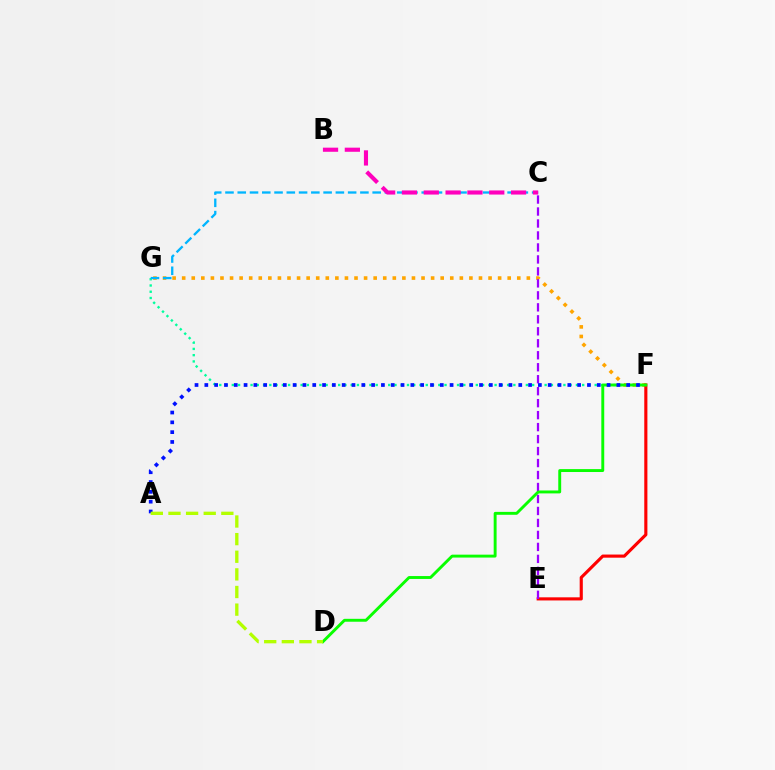{('F', 'G'): [{'color': '#ffa500', 'line_style': 'dotted', 'thickness': 2.6}, {'color': '#00ff9d', 'line_style': 'dotted', 'thickness': 1.7}], ('E', 'F'): [{'color': '#ff0000', 'line_style': 'solid', 'thickness': 2.25}], ('C', 'E'): [{'color': '#9b00ff', 'line_style': 'dashed', 'thickness': 1.63}], ('D', 'F'): [{'color': '#08ff00', 'line_style': 'solid', 'thickness': 2.09}], ('A', 'F'): [{'color': '#0010ff', 'line_style': 'dotted', 'thickness': 2.67}], ('C', 'G'): [{'color': '#00b5ff', 'line_style': 'dashed', 'thickness': 1.67}], ('A', 'D'): [{'color': '#b3ff00', 'line_style': 'dashed', 'thickness': 2.39}], ('B', 'C'): [{'color': '#ff00bd', 'line_style': 'dashed', 'thickness': 2.97}]}